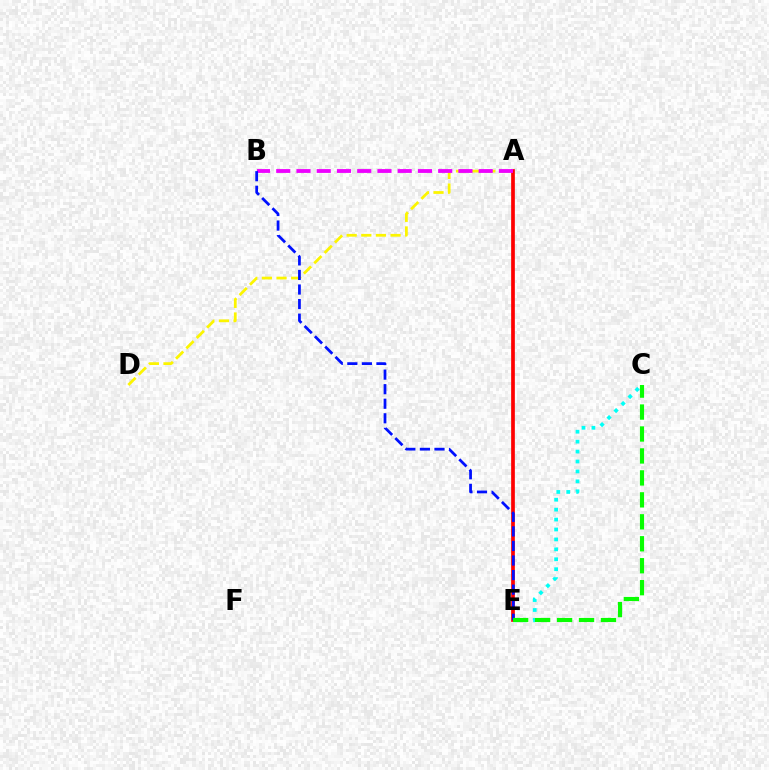{('A', 'D'): [{'color': '#fcf500', 'line_style': 'dashed', 'thickness': 1.99}], ('C', 'E'): [{'color': '#00fff6', 'line_style': 'dotted', 'thickness': 2.7}, {'color': '#08ff00', 'line_style': 'dashed', 'thickness': 2.98}], ('A', 'E'): [{'color': '#ff0000', 'line_style': 'solid', 'thickness': 2.67}], ('A', 'B'): [{'color': '#ee00ff', 'line_style': 'dashed', 'thickness': 2.75}], ('B', 'E'): [{'color': '#0010ff', 'line_style': 'dashed', 'thickness': 1.98}]}